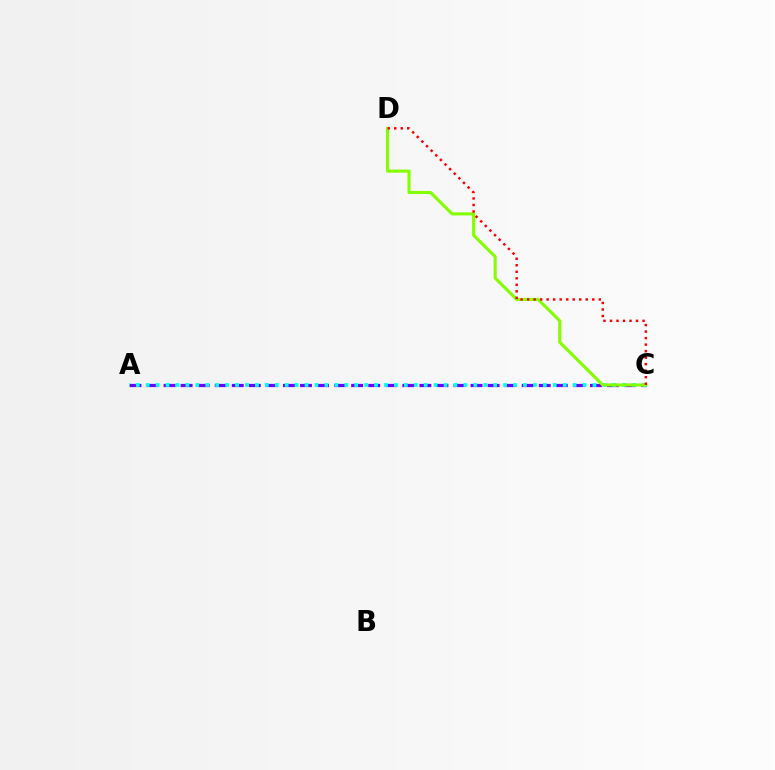{('A', 'C'): [{'color': '#7200ff', 'line_style': 'dashed', 'thickness': 2.32}, {'color': '#00fff6', 'line_style': 'dotted', 'thickness': 2.7}], ('C', 'D'): [{'color': '#84ff00', 'line_style': 'solid', 'thickness': 2.23}, {'color': '#ff0000', 'line_style': 'dotted', 'thickness': 1.77}]}